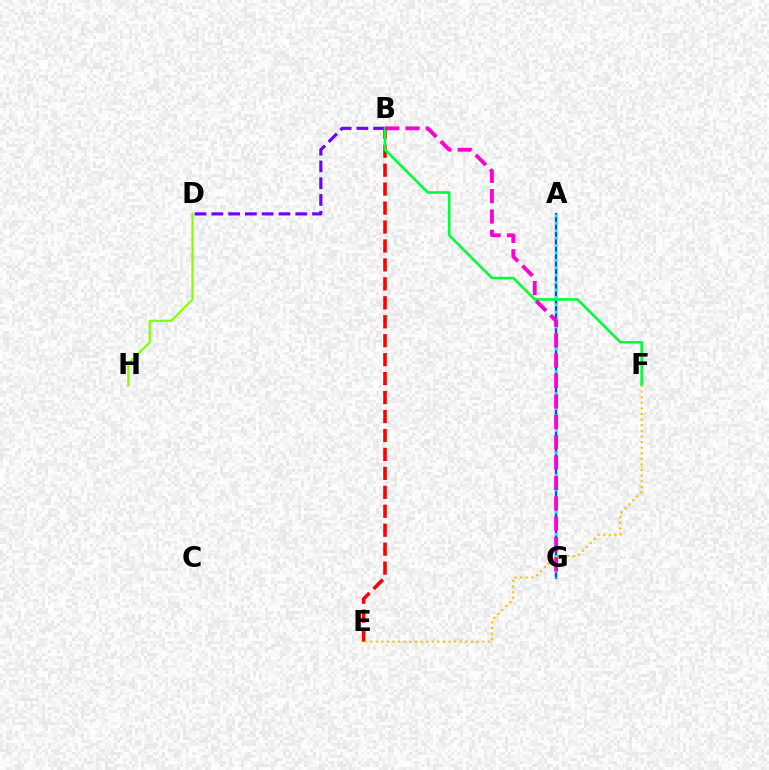{('B', 'D'): [{'color': '#7200ff', 'line_style': 'dashed', 'thickness': 2.28}], ('B', 'E'): [{'color': '#ff0000', 'line_style': 'dashed', 'thickness': 2.57}], ('A', 'G'): [{'color': '#004bff', 'line_style': 'solid', 'thickness': 1.71}, {'color': '#00fff6', 'line_style': 'dotted', 'thickness': 2.01}], ('B', 'F'): [{'color': '#00ff39', 'line_style': 'solid', 'thickness': 1.88}], ('B', 'G'): [{'color': '#ff00cf', 'line_style': 'dashed', 'thickness': 2.77}], ('D', 'H'): [{'color': '#84ff00', 'line_style': 'solid', 'thickness': 1.57}], ('E', 'F'): [{'color': '#ffbd00', 'line_style': 'dotted', 'thickness': 1.52}]}